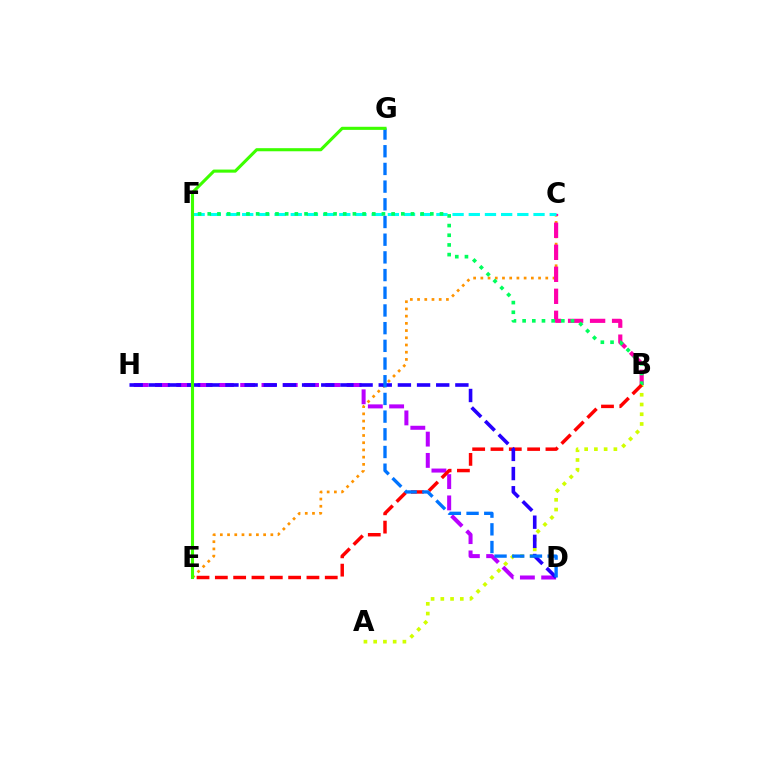{('A', 'B'): [{'color': '#d1ff00', 'line_style': 'dotted', 'thickness': 2.65}], ('C', 'E'): [{'color': '#ff9400', 'line_style': 'dotted', 'thickness': 1.96}], ('B', 'C'): [{'color': '#ff00ac', 'line_style': 'dashed', 'thickness': 2.99}], ('C', 'F'): [{'color': '#00fff6', 'line_style': 'dashed', 'thickness': 2.2}], ('D', 'H'): [{'color': '#b900ff', 'line_style': 'dashed', 'thickness': 2.89}, {'color': '#2500ff', 'line_style': 'dashed', 'thickness': 2.6}], ('B', 'F'): [{'color': '#00ff5c', 'line_style': 'dotted', 'thickness': 2.63}], ('B', 'E'): [{'color': '#ff0000', 'line_style': 'dashed', 'thickness': 2.49}], ('D', 'G'): [{'color': '#0074ff', 'line_style': 'dashed', 'thickness': 2.4}], ('E', 'G'): [{'color': '#3dff00', 'line_style': 'solid', 'thickness': 2.23}]}